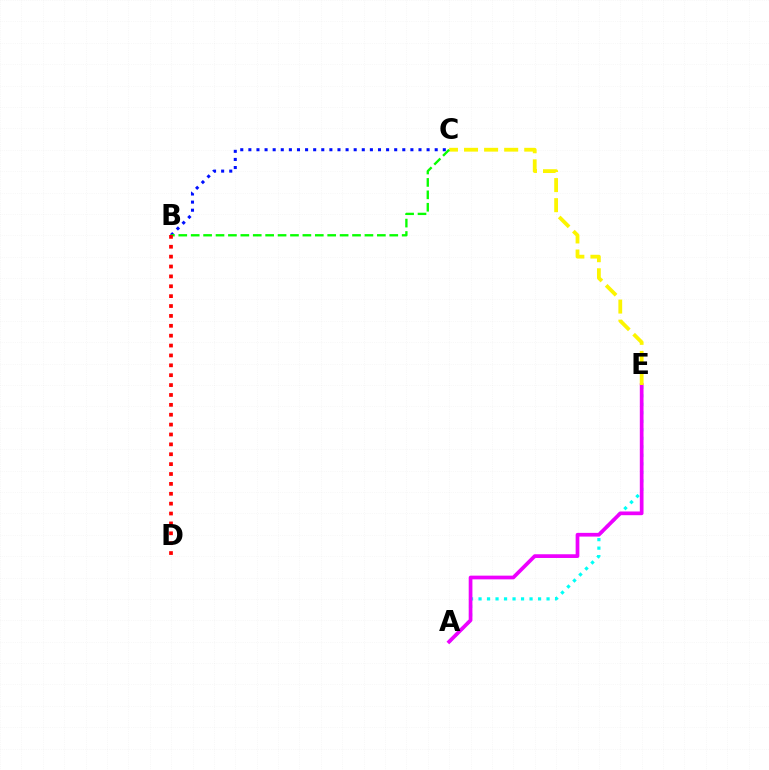{('A', 'E'): [{'color': '#00fff6', 'line_style': 'dotted', 'thickness': 2.31}, {'color': '#ee00ff', 'line_style': 'solid', 'thickness': 2.68}], ('B', 'C'): [{'color': '#0010ff', 'line_style': 'dotted', 'thickness': 2.2}, {'color': '#08ff00', 'line_style': 'dashed', 'thickness': 1.69}], ('C', 'E'): [{'color': '#fcf500', 'line_style': 'dashed', 'thickness': 2.73}], ('B', 'D'): [{'color': '#ff0000', 'line_style': 'dotted', 'thickness': 2.68}]}